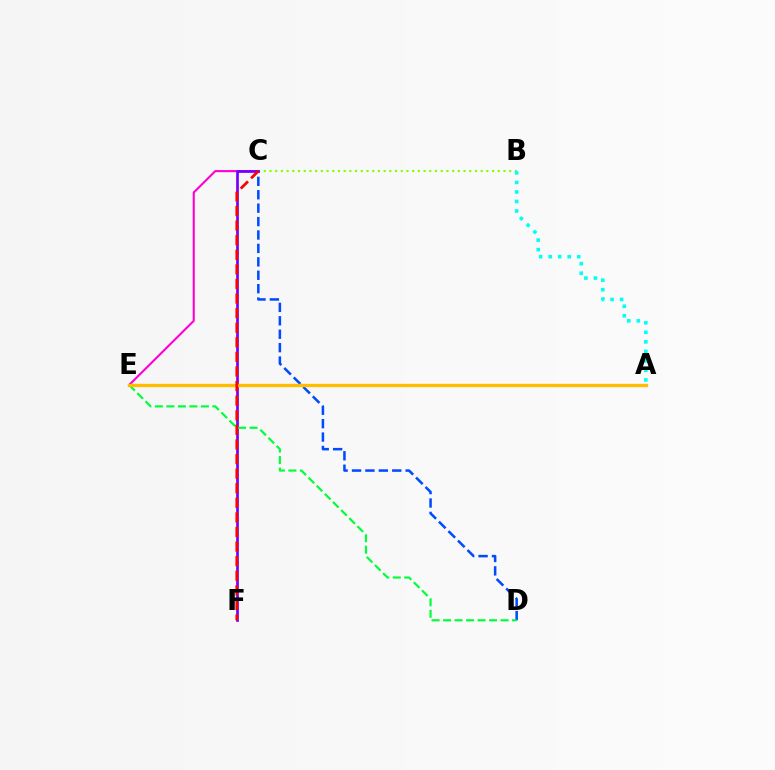{('B', 'C'): [{'color': '#84ff00', 'line_style': 'dotted', 'thickness': 1.55}], ('C', 'E'): [{'color': '#ff00cf', 'line_style': 'solid', 'thickness': 1.51}], ('A', 'B'): [{'color': '#00fff6', 'line_style': 'dotted', 'thickness': 2.59}], ('C', 'F'): [{'color': '#7200ff', 'line_style': 'solid', 'thickness': 1.94}, {'color': '#ff0000', 'line_style': 'dashed', 'thickness': 1.98}], ('C', 'D'): [{'color': '#004bff', 'line_style': 'dashed', 'thickness': 1.82}], ('D', 'E'): [{'color': '#00ff39', 'line_style': 'dashed', 'thickness': 1.56}], ('A', 'E'): [{'color': '#ffbd00', 'line_style': 'solid', 'thickness': 2.39}]}